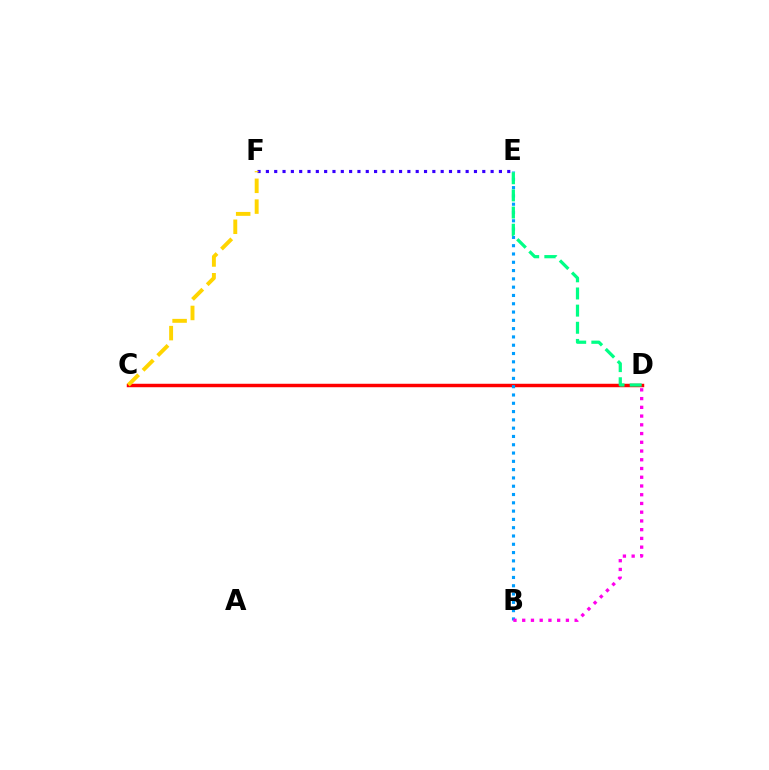{('E', 'F'): [{'color': '#3700ff', 'line_style': 'dotted', 'thickness': 2.26}], ('C', 'D'): [{'color': '#4fff00', 'line_style': 'dotted', 'thickness': 1.95}, {'color': '#ff0000', 'line_style': 'solid', 'thickness': 2.49}], ('B', 'E'): [{'color': '#009eff', 'line_style': 'dotted', 'thickness': 2.25}], ('B', 'D'): [{'color': '#ff00ed', 'line_style': 'dotted', 'thickness': 2.37}], ('C', 'F'): [{'color': '#ffd500', 'line_style': 'dashed', 'thickness': 2.82}], ('D', 'E'): [{'color': '#00ff86', 'line_style': 'dashed', 'thickness': 2.33}]}